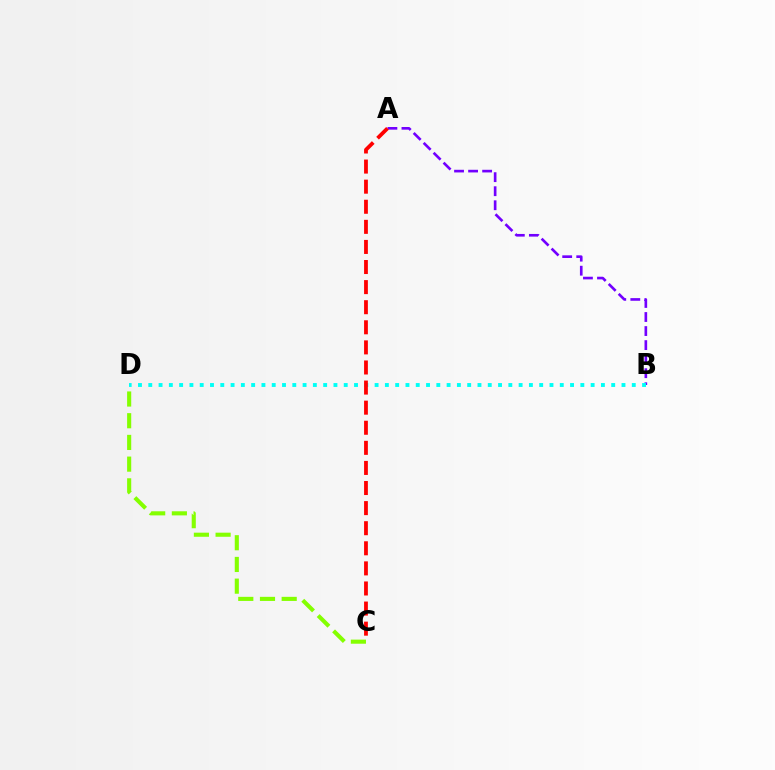{('C', 'D'): [{'color': '#84ff00', 'line_style': 'dashed', 'thickness': 2.95}], ('A', 'B'): [{'color': '#7200ff', 'line_style': 'dashed', 'thickness': 1.91}], ('B', 'D'): [{'color': '#00fff6', 'line_style': 'dotted', 'thickness': 2.8}], ('A', 'C'): [{'color': '#ff0000', 'line_style': 'dashed', 'thickness': 2.73}]}